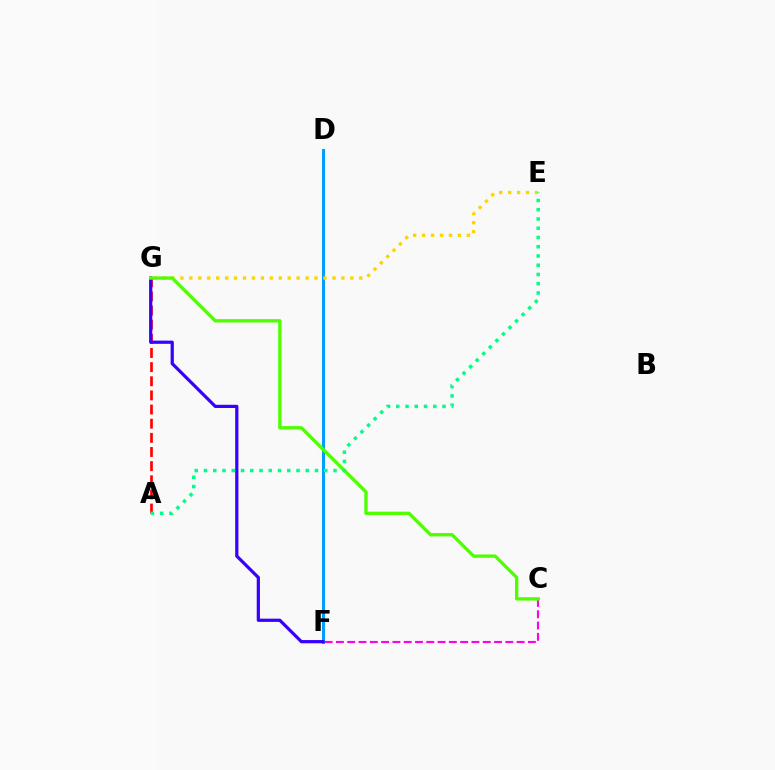{('C', 'F'): [{'color': '#ff00ed', 'line_style': 'dashed', 'thickness': 1.53}], ('D', 'F'): [{'color': '#009eff', 'line_style': 'solid', 'thickness': 2.15}], ('E', 'G'): [{'color': '#ffd500', 'line_style': 'dotted', 'thickness': 2.43}], ('A', 'G'): [{'color': '#ff0000', 'line_style': 'dashed', 'thickness': 1.92}], ('F', 'G'): [{'color': '#3700ff', 'line_style': 'solid', 'thickness': 2.32}], ('C', 'G'): [{'color': '#4fff00', 'line_style': 'solid', 'thickness': 2.39}], ('A', 'E'): [{'color': '#00ff86', 'line_style': 'dotted', 'thickness': 2.51}]}